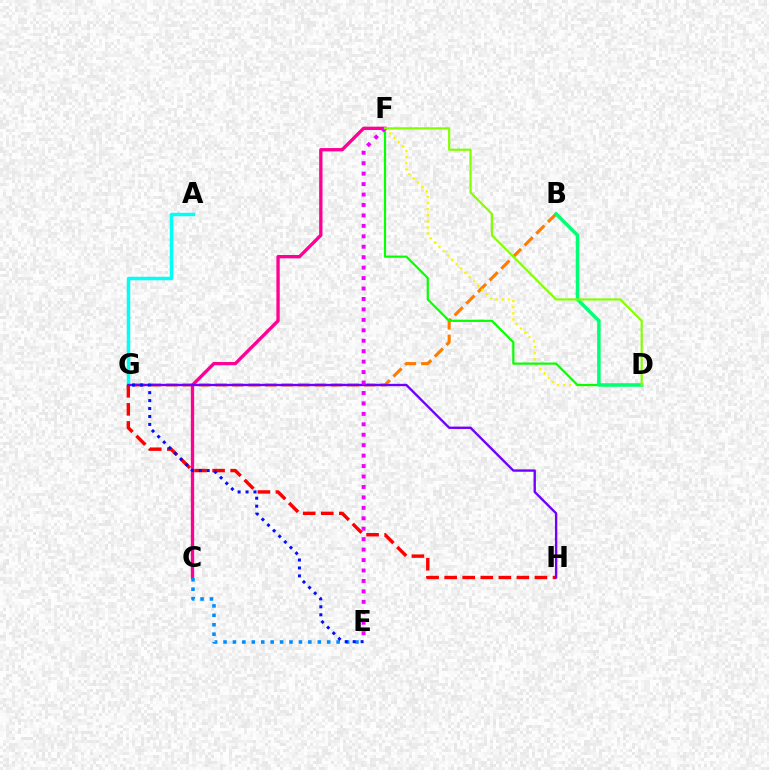{('B', 'G'): [{'color': '#ff7c00', 'line_style': 'dashed', 'thickness': 2.24}], ('A', 'G'): [{'color': '#00fff6', 'line_style': 'solid', 'thickness': 2.51}], ('G', 'H'): [{'color': '#ff0000', 'line_style': 'dashed', 'thickness': 2.45}, {'color': '#7200ff', 'line_style': 'solid', 'thickness': 1.7}], ('D', 'F'): [{'color': '#fcf500', 'line_style': 'dotted', 'thickness': 1.65}, {'color': '#08ff00', 'line_style': 'solid', 'thickness': 1.58}, {'color': '#84ff00', 'line_style': 'solid', 'thickness': 1.58}], ('C', 'F'): [{'color': '#ff0094', 'line_style': 'solid', 'thickness': 2.4}], ('C', 'E'): [{'color': '#008cff', 'line_style': 'dotted', 'thickness': 2.56}], ('E', 'G'): [{'color': '#0010ff', 'line_style': 'dotted', 'thickness': 2.16}], ('E', 'F'): [{'color': '#ee00ff', 'line_style': 'dotted', 'thickness': 2.84}], ('B', 'D'): [{'color': '#00ff74', 'line_style': 'solid', 'thickness': 2.5}]}